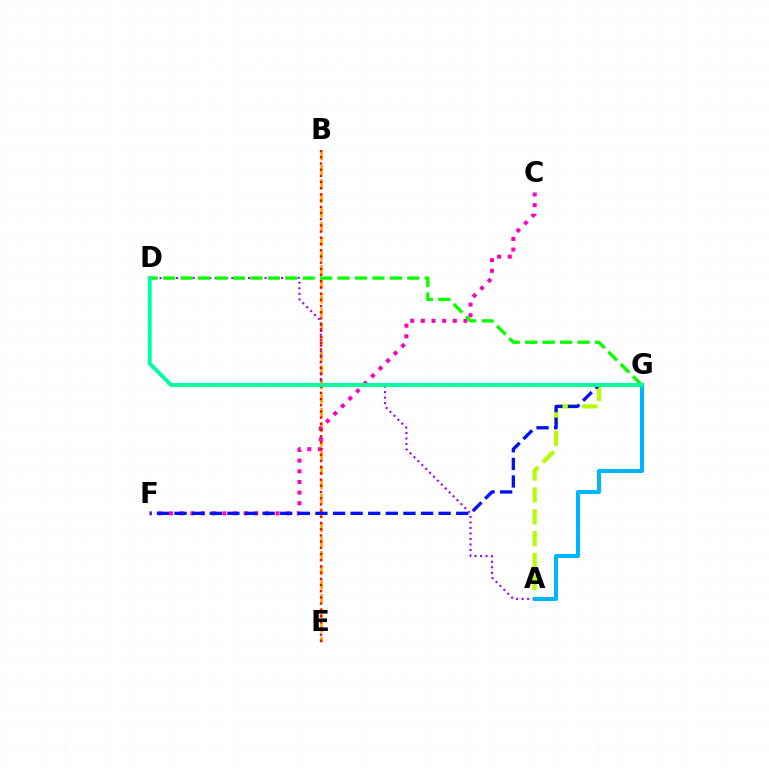{('B', 'E'): [{'color': '#ffa500', 'line_style': 'dashed', 'thickness': 1.94}, {'color': '#ff0000', 'line_style': 'dotted', 'thickness': 1.68}], ('A', 'D'): [{'color': '#9b00ff', 'line_style': 'dotted', 'thickness': 1.5}], ('C', 'F'): [{'color': '#ff00bd', 'line_style': 'dotted', 'thickness': 2.9}], ('A', 'G'): [{'color': '#b3ff00', 'line_style': 'dashed', 'thickness': 2.97}, {'color': '#00b5ff', 'line_style': 'solid', 'thickness': 2.9}], ('D', 'G'): [{'color': '#08ff00', 'line_style': 'dashed', 'thickness': 2.37}, {'color': '#00ff9d', 'line_style': 'solid', 'thickness': 2.81}], ('F', 'G'): [{'color': '#0010ff', 'line_style': 'dashed', 'thickness': 2.39}]}